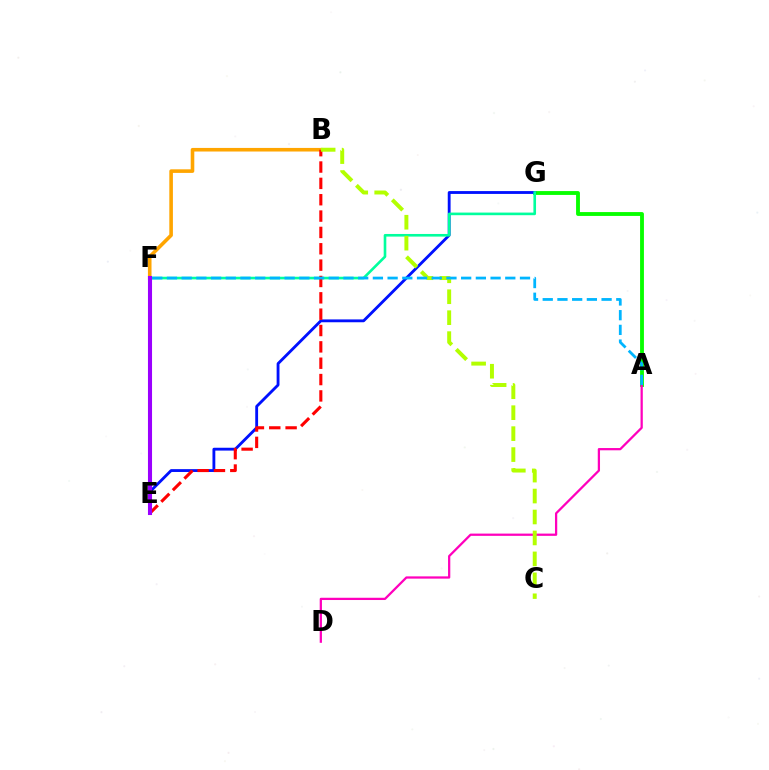{('A', 'G'): [{'color': '#08ff00', 'line_style': 'solid', 'thickness': 2.78}], ('A', 'D'): [{'color': '#ff00bd', 'line_style': 'solid', 'thickness': 1.63}], ('E', 'G'): [{'color': '#0010ff', 'line_style': 'solid', 'thickness': 2.04}], ('B', 'F'): [{'color': '#ffa500', 'line_style': 'solid', 'thickness': 2.59}], ('F', 'G'): [{'color': '#00ff9d', 'line_style': 'solid', 'thickness': 1.89}], ('B', 'E'): [{'color': '#ff0000', 'line_style': 'dashed', 'thickness': 2.22}], ('E', 'F'): [{'color': '#9b00ff', 'line_style': 'solid', 'thickness': 2.94}], ('B', 'C'): [{'color': '#b3ff00', 'line_style': 'dashed', 'thickness': 2.85}], ('A', 'F'): [{'color': '#00b5ff', 'line_style': 'dashed', 'thickness': 2.0}]}